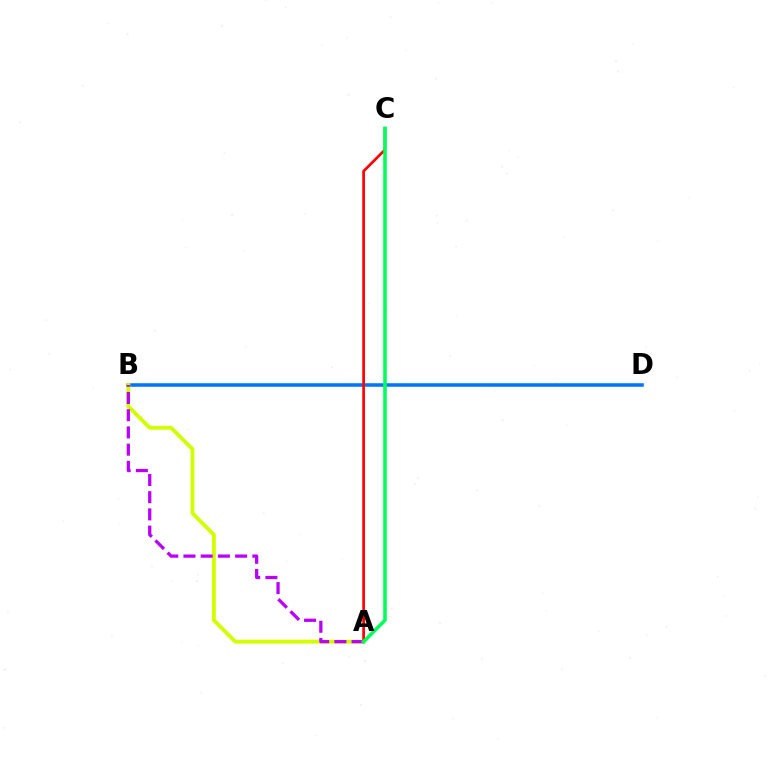{('B', 'D'): [{'color': '#0074ff', 'line_style': 'solid', 'thickness': 2.54}], ('A', 'B'): [{'color': '#d1ff00', 'line_style': 'solid', 'thickness': 2.77}, {'color': '#b900ff', 'line_style': 'dashed', 'thickness': 2.34}], ('A', 'C'): [{'color': '#ff0000', 'line_style': 'solid', 'thickness': 1.94}, {'color': '#00ff5c', 'line_style': 'solid', 'thickness': 2.57}]}